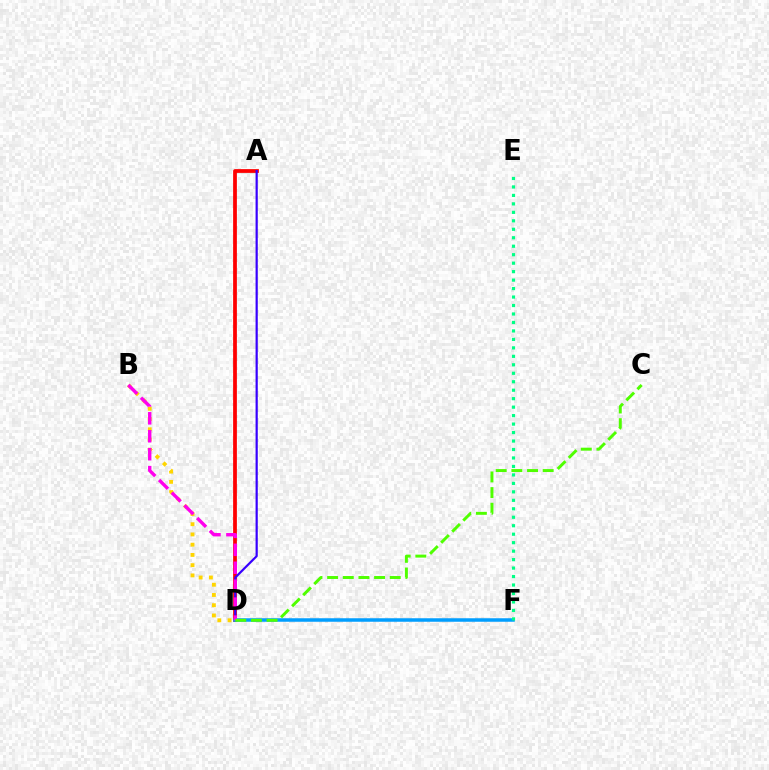{('A', 'D'): [{'color': '#ff0000', 'line_style': 'solid', 'thickness': 2.71}, {'color': '#3700ff', 'line_style': 'solid', 'thickness': 1.59}], ('D', 'F'): [{'color': '#009eff', 'line_style': 'solid', 'thickness': 2.52}], ('E', 'F'): [{'color': '#00ff86', 'line_style': 'dotted', 'thickness': 2.3}], ('B', 'D'): [{'color': '#ffd500', 'line_style': 'dotted', 'thickness': 2.78}, {'color': '#ff00ed', 'line_style': 'dashed', 'thickness': 2.44}], ('C', 'D'): [{'color': '#4fff00', 'line_style': 'dashed', 'thickness': 2.13}]}